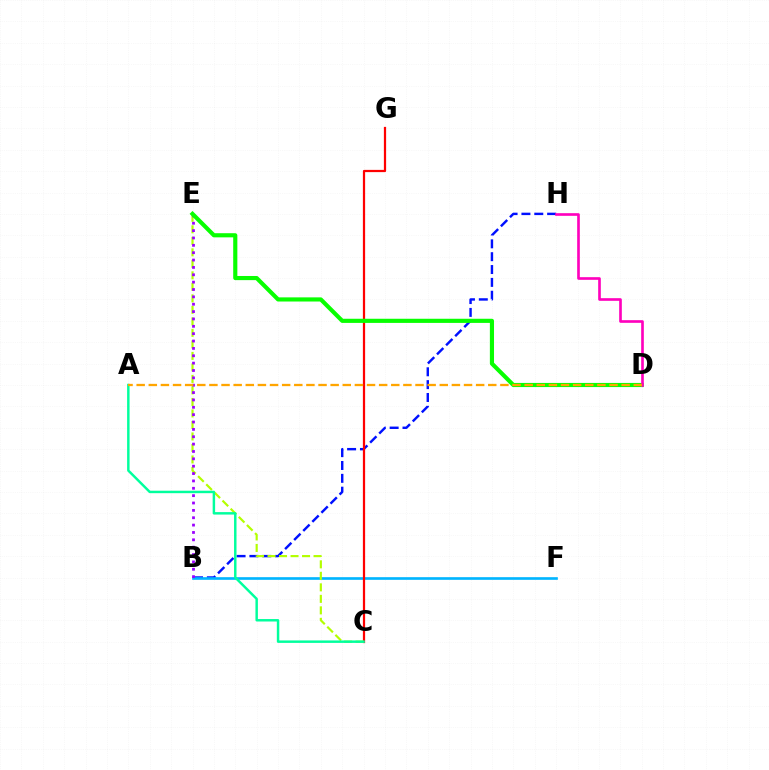{('B', 'H'): [{'color': '#0010ff', 'line_style': 'dashed', 'thickness': 1.75}], ('B', 'F'): [{'color': '#00b5ff', 'line_style': 'solid', 'thickness': 1.91}], ('C', 'G'): [{'color': '#ff0000', 'line_style': 'solid', 'thickness': 1.61}], ('C', 'E'): [{'color': '#b3ff00', 'line_style': 'dashed', 'thickness': 1.56}], ('B', 'E'): [{'color': '#9b00ff', 'line_style': 'dotted', 'thickness': 2.0}], ('D', 'E'): [{'color': '#08ff00', 'line_style': 'solid', 'thickness': 2.98}], ('A', 'C'): [{'color': '#00ff9d', 'line_style': 'solid', 'thickness': 1.77}], ('D', 'H'): [{'color': '#ff00bd', 'line_style': 'solid', 'thickness': 1.91}], ('A', 'D'): [{'color': '#ffa500', 'line_style': 'dashed', 'thickness': 1.65}]}